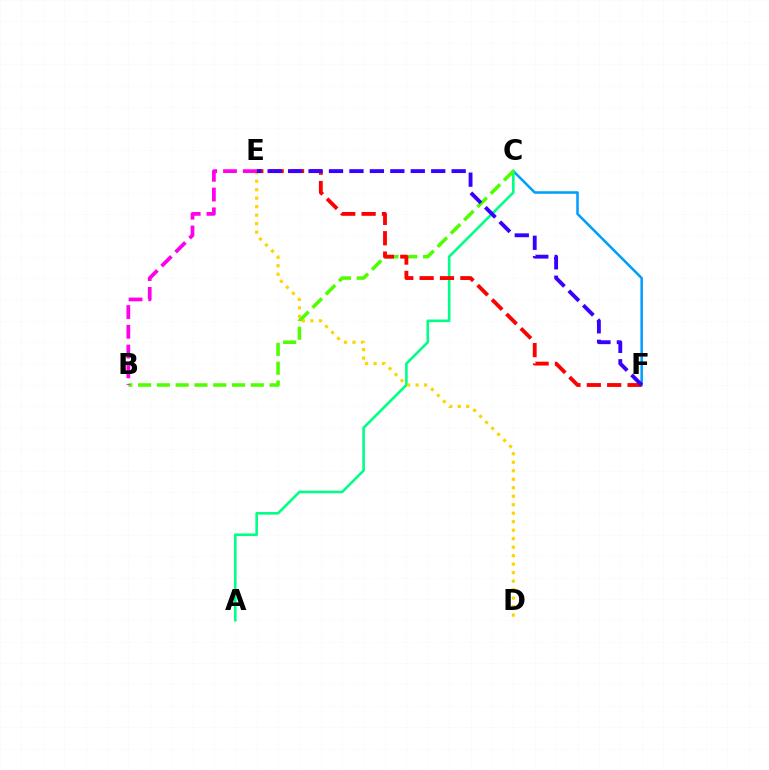{('C', 'F'): [{'color': '#009eff', 'line_style': 'solid', 'thickness': 1.82}], ('A', 'C'): [{'color': '#00ff86', 'line_style': 'solid', 'thickness': 1.88}], ('D', 'E'): [{'color': '#ffd500', 'line_style': 'dotted', 'thickness': 2.31}], ('B', 'C'): [{'color': '#4fff00', 'line_style': 'dashed', 'thickness': 2.55}], ('B', 'E'): [{'color': '#ff00ed', 'line_style': 'dashed', 'thickness': 2.69}], ('E', 'F'): [{'color': '#ff0000', 'line_style': 'dashed', 'thickness': 2.77}, {'color': '#3700ff', 'line_style': 'dashed', 'thickness': 2.78}]}